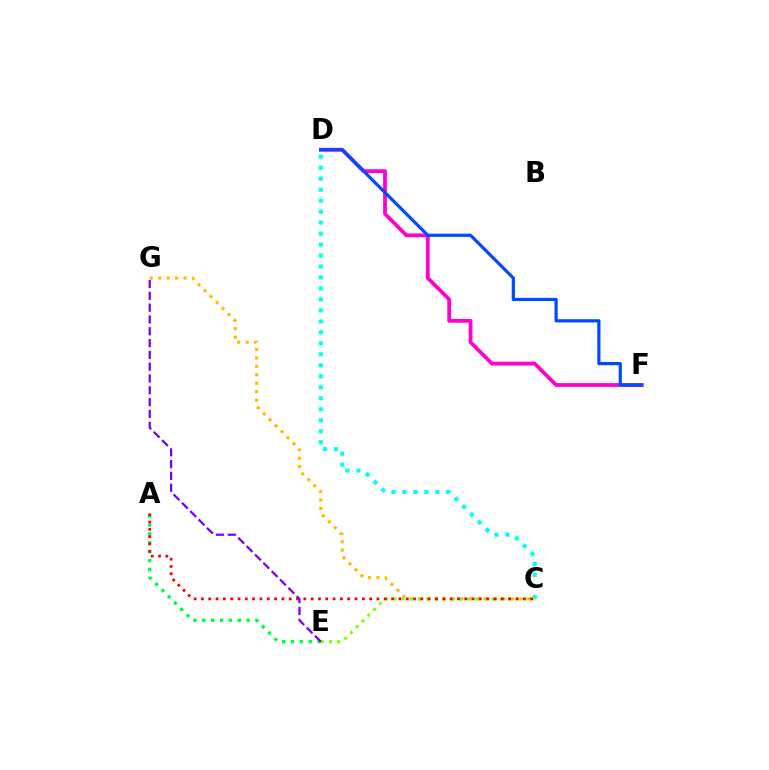{('D', 'F'): [{'color': '#ff00cf', 'line_style': 'solid', 'thickness': 2.71}, {'color': '#004bff', 'line_style': 'solid', 'thickness': 2.3}], ('C', 'G'): [{'color': '#ffbd00', 'line_style': 'dotted', 'thickness': 2.29}], ('A', 'E'): [{'color': '#00ff39', 'line_style': 'dotted', 'thickness': 2.41}], ('C', 'D'): [{'color': '#00fff6', 'line_style': 'dotted', 'thickness': 2.98}], ('C', 'E'): [{'color': '#84ff00', 'line_style': 'dotted', 'thickness': 2.23}], ('A', 'C'): [{'color': '#ff0000', 'line_style': 'dotted', 'thickness': 1.99}], ('E', 'G'): [{'color': '#7200ff', 'line_style': 'dashed', 'thickness': 1.6}]}